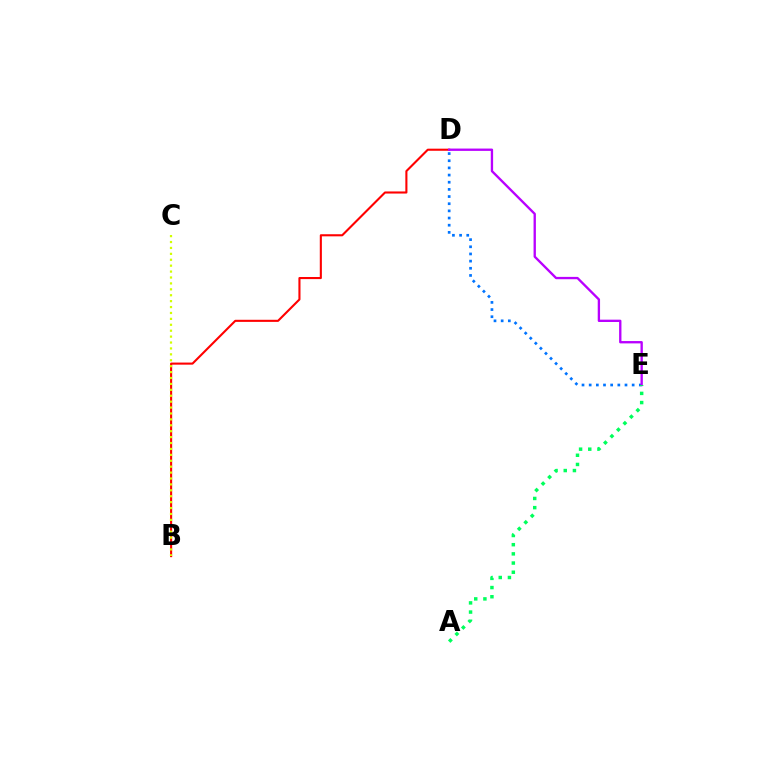{('B', 'D'): [{'color': '#ff0000', 'line_style': 'solid', 'thickness': 1.51}], ('D', 'E'): [{'color': '#0074ff', 'line_style': 'dotted', 'thickness': 1.95}, {'color': '#b900ff', 'line_style': 'solid', 'thickness': 1.68}], ('B', 'C'): [{'color': '#d1ff00', 'line_style': 'dotted', 'thickness': 1.61}], ('A', 'E'): [{'color': '#00ff5c', 'line_style': 'dotted', 'thickness': 2.49}]}